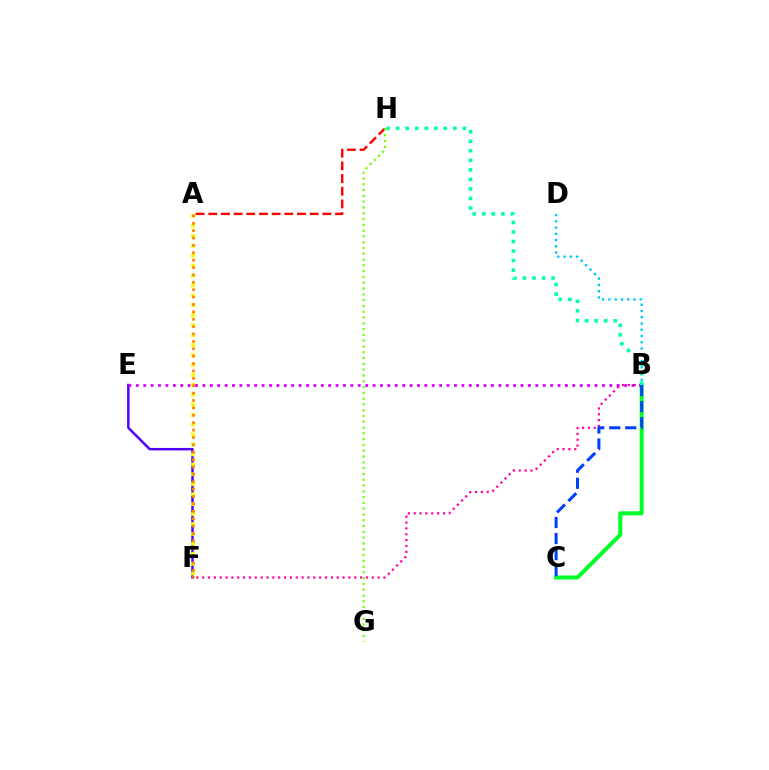{('A', 'H'): [{'color': '#ff0000', 'line_style': 'dashed', 'thickness': 1.72}], ('E', 'F'): [{'color': '#4f00ff', 'line_style': 'solid', 'thickness': 1.78}], ('B', 'C'): [{'color': '#00ff27', 'line_style': 'solid', 'thickness': 2.91}, {'color': '#003fff', 'line_style': 'dashed', 'thickness': 2.18}], ('A', 'F'): [{'color': '#eeff00', 'line_style': 'dotted', 'thickness': 2.7}, {'color': '#ff8800', 'line_style': 'dotted', 'thickness': 2.01}], ('B', 'D'): [{'color': '#00c7ff', 'line_style': 'dotted', 'thickness': 1.7}], ('B', 'F'): [{'color': '#ff00a0', 'line_style': 'dotted', 'thickness': 1.59}], ('B', 'E'): [{'color': '#d600ff', 'line_style': 'dotted', 'thickness': 2.01}], ('B', 'H'): [{'color': '#00ffaf', 'line_style': 'dotted', 'thickness': 2.59}], ('G', 'H'): [{'color': '#66ff00', 'line_style': 'dotted', 'thickness': 1.57}]}